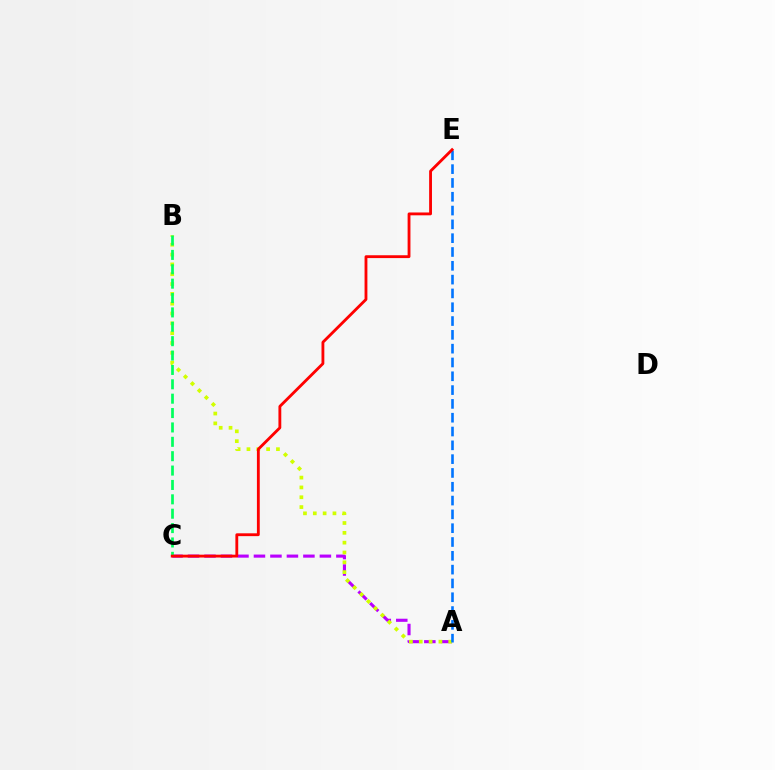{('A', 'C'): [{'color': '#b900ff', 'line_style': 'dashed', 'thickness': 2.24}], ('A', 'B'): [{'color': '#d1ff00', 'line_style': 'dotted', 'thickness': 2.67}], ('A', 'E'): [{'color': '#0074ff', 'line_style': 'dashed', 'thickness': 1.88}], ('B', 'C'): [{'color': '#00ff5c', 'line_style': 'dashed', 'thickness': 1.95}], ('C', 'E'): [{'color': '#ff0000', 'line_style': 'solid', 'thickness': 2.04}]}